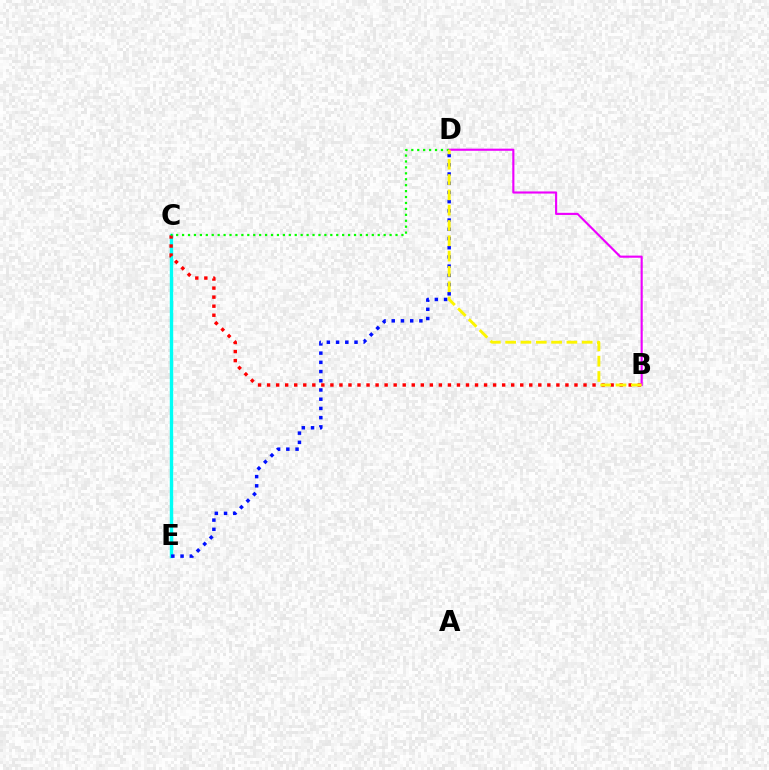{('C', 'E'): [{'color': '#00fff6', 'line_style': 'solid', 'thickness': 2.44}], ('B', 'C'): [{'color': '#ff0000', 'line_style': 'dotted', 'thickness': 2.46}], ('D', 'E'): [{'color': '#0010ff', 'line_style': 'dotted', 'thickness': 2.5}], ('B', 'D'): [{'color': '#ee00ff', 'line_style': 'solid', 'thickness': 1.54}, {'color': '#fcf500', 'line_style': 'dashed', 'thickness': 2.08}], ('C', 'D'): [{'color': '#08ff00', 'line_style': 'dotted', 'thickness': 1.61}]}